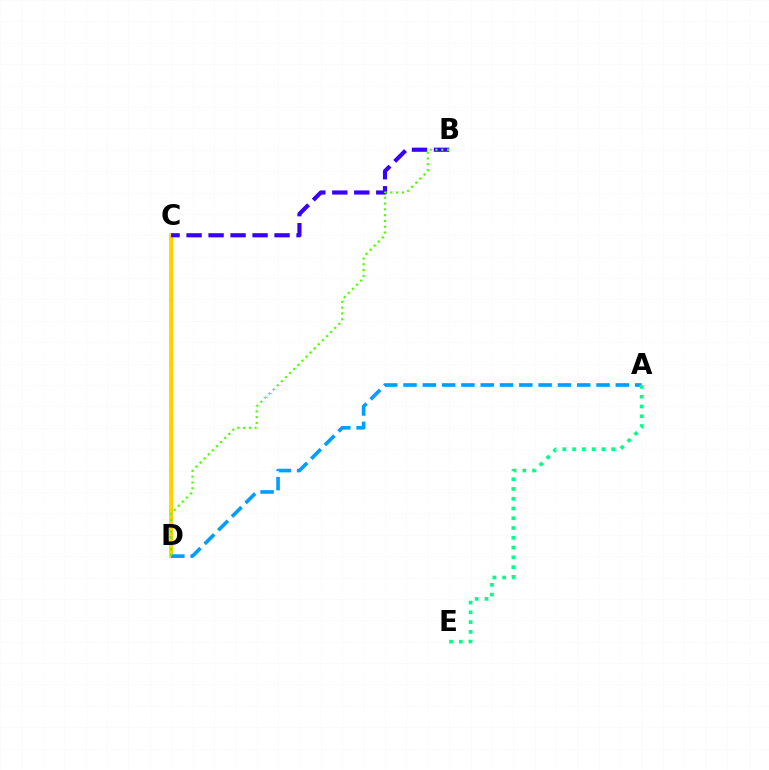{('C', 'D'): [{'color': '#ff00ed', 'line_style': 'dashed', 'thickness': 1.74}, {'color': '#ff0000', 'line_style': 'solid', 'thickness': 2.23}, {'color': '#ffd500', 'line_style': 'solid', 'thickness': 2.82}], ('A', 'D'): [{'color': '#009eff', 'line_style': 'dashed', 'thickness': 2.62}], ('B', 'C'): [{'color': '#3700ff', 'line_style': 'dashed', 'thickness': 2.99}], ('A', 'E'): [{'color': '#00ff86', 'line_style': 'dotted', 'thickness': 2.66}], ('B', 'D'): [{'color': '#4fff00', 'line_style': 'dotted', 'thickness': 1.58}]}